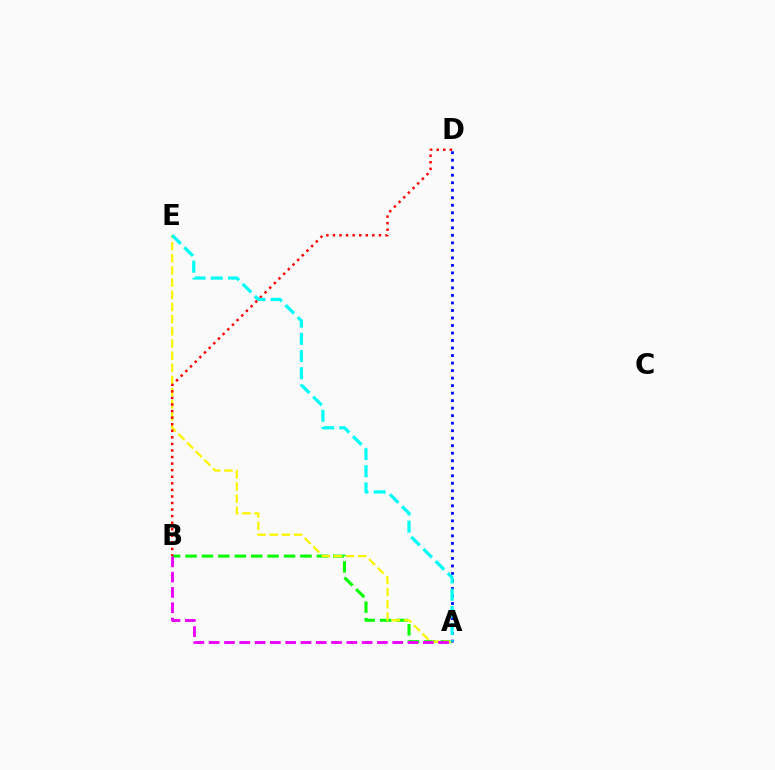{('A', 'B'): [{'color': '#08ff00', 'line_style': 'dashed', 'thickness': 2.23}, {'color': '#ee00ff', 'line_style': 'dashed', 'thickness': 2.08}], ('A', 'E'): [{'color': '#fcf500', 'line_style': 'dashed', 'thickness': 1.65}, {'color': '#00fff6', 'line_style': 'dashed', 'thickness': 2.33}], ('B', 'D'): [{'color': '#ff0000', 'line_style': 'dotted', 'thickness': 1.78}], ('A', 'D'): [{'color': '#0010ff', 'line_style': 'dotted', 'thickness': 2.04}]}